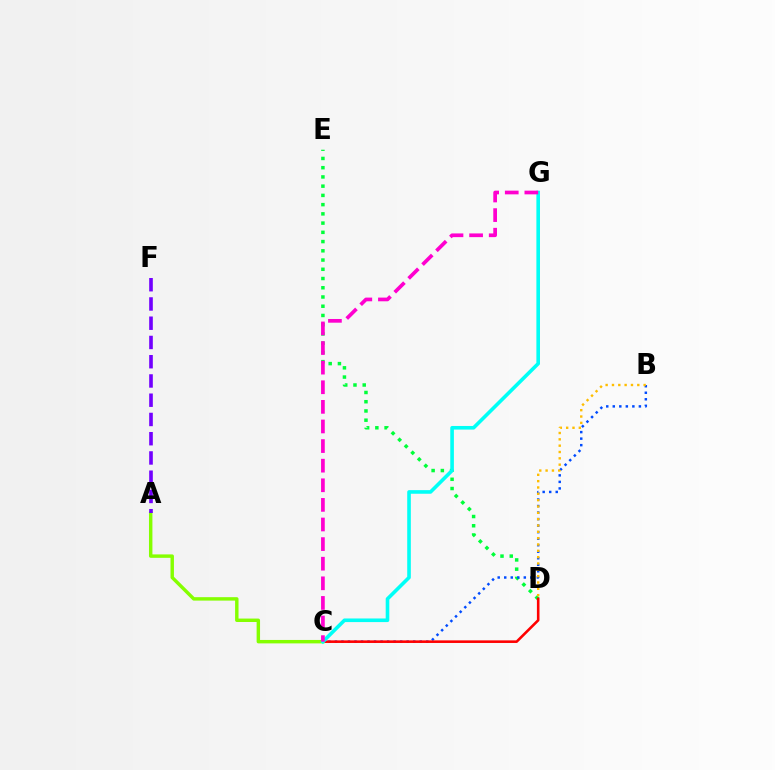{('D', 'E'): [{'color': '#00ff39', 'line_style': 'dotted', 'thickness': 2.51}], ('B', 'C'): [{'color': '#004bff', 'line_style': 'dotted', 'thickness': 1.77}], ('C', 'D'): [{'color': '#ff0000', 'line_style': 'solid', 'thickness': 1.86}], ('B', 'D'): [{'color': '#ffbd00', 'line_style': 'dotted', 'thickness': 1.72}], ('A', 'C'): [{'color': '#84ff00', 'line_style': 'solid', 'thickness': 2.47}], ('A', 'F'): [{'color': '#7200ff', 'line_style': 'dashed', 'thickness': 2.61}], ('C', 'G'): [{'color': '#00fff6', 'line_style': 'solid', 'thickness': 2.6}, {'color': '#ff00cf', 'line_style': 'dashed', 'thickness': 2.66}]}